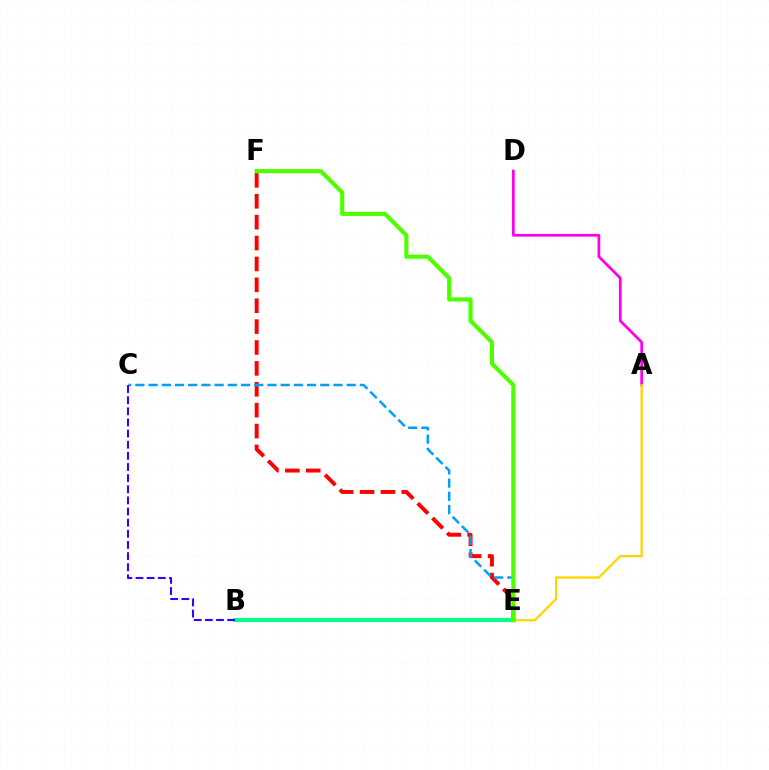{('A', 'D'): [{'color': '#ff00ed', 'line_style': 'solid', 'thickness': 1.98}], ('A', 'E'): [{'color': '#ffd500', 'line_style': 'solid', 'thickness': 1.66}], ('E', 'F'): [{'color': '#ff0000', 'line_style': 'dashed', 'thickness': 2.84}, {'color': '#4fff00', 'line_style': 'solid', 'thickness': 2.99}], ('C', 'E'): [{'color': '#009eff', 'line_style': 'dashed', 'thickness': 1.79}], ('B', 'E'): [{'color': '#00ff86', 'line_style': 'solid', 'thickness': 2.81}], ('B', 'C'): [{'color': '#3700ff', 'line_style': 'dashed', 'thickness': 1.51}]}